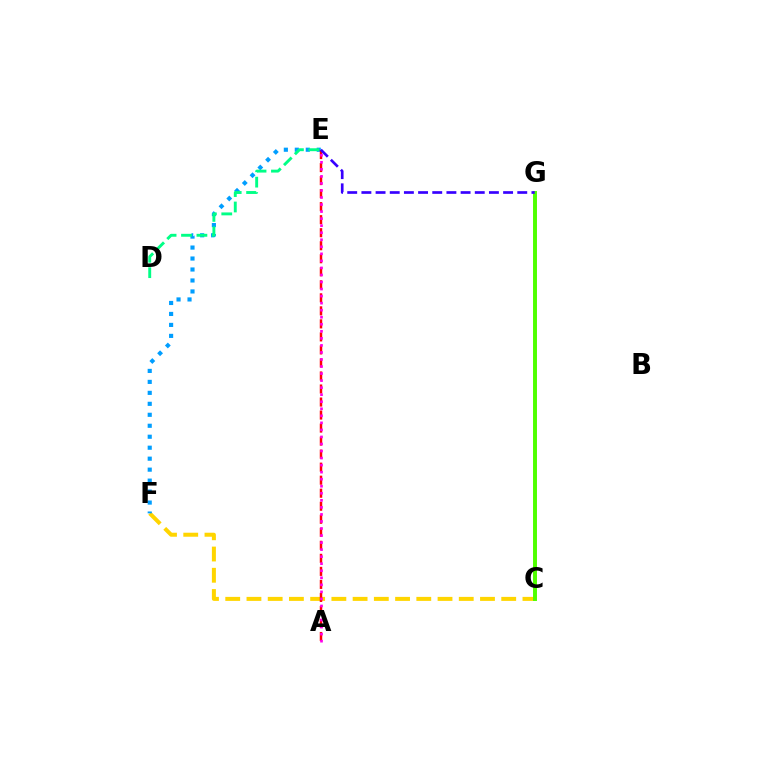{('C', 'F'): [{'color': '#ffd500', 'line_style': 'dashed', 'thickness': 2.88}], ('E', 'F'): [{'color': '#009eff', 'line_style': 'dotted', 'thickness': 2.98}], ('C', 'G'): [{'color': '#4fff00', 'line_style': 'solid', 'thickness': 2.84}], ('D', 'E'): [{'color': '#00ff86', 'line_style': 'dashed', 'thickness': 2.09}], ('A', 'E'): [{'color': '#ff0000', 'line_style': 'dashed', 'thickness': 1.77}, {'color': '#ff00ed', 'line_style': 'dotted', 'thickness': 1.91}], ('E', 'G'): [{'color': '#3700ff', 'line_style': 'dashed', 'thickness': 1.93}]}